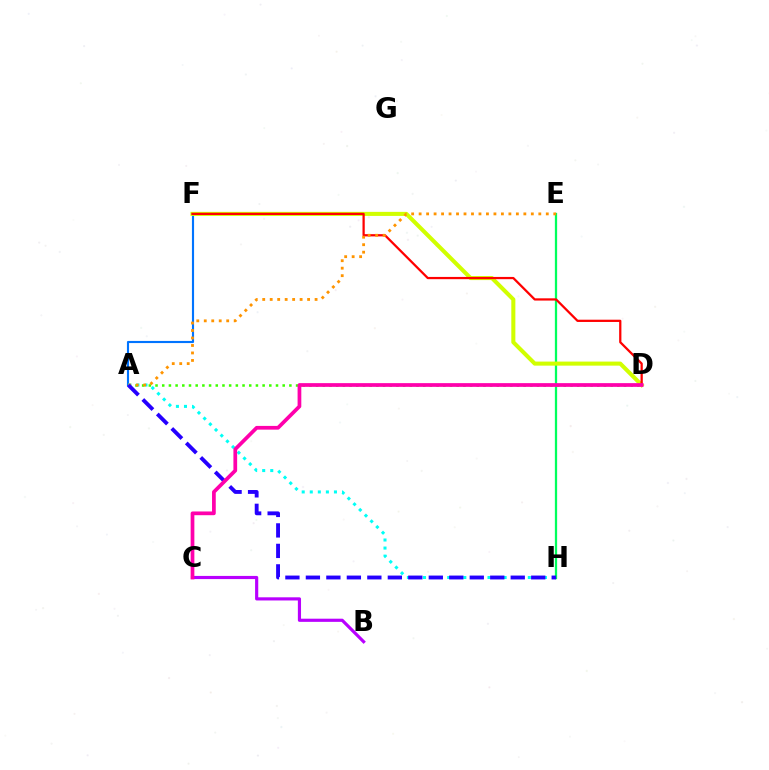{('A', 'F'): [{'color': '#0074ff', 'line_style': 'solid', 'thickness': 1.53}], ('B', 'C'): [{'color': '#b900ff', 'line_style': 'solid', 'thickness': 2.28}], ('E', 'H'): [{'color': '#00ff5c', 'line_style': 'solid', 'thickness': 1.63}], ('A', 'H'): [{'color': '#00fff6', 'line_style': 'dotted', 'thickness': 2.19}, {'color': '#2500ff', 'line_style': 'dashed', 'thickness': 2.78}], ('D', 'F'): [{'color': '#d1ff00', 'line_style': 'solid', 'thickness': 2.92}, {'color': '#ff0000', 'line_style': 'solid', 'thickness': 1.62}], ('A', 'D'): [{'color': '#3dff00', 'line_style': 'dotted', 'thickness': 1.82}], ('A', 'E'): [{'color': '#ff9400', 'line_style': 'dotted', 'thickness': 2.03}], ('C', 'D'): [{'color': '#ff00ac', 'line_style': 'solid', 'thickness': 2.68}]}